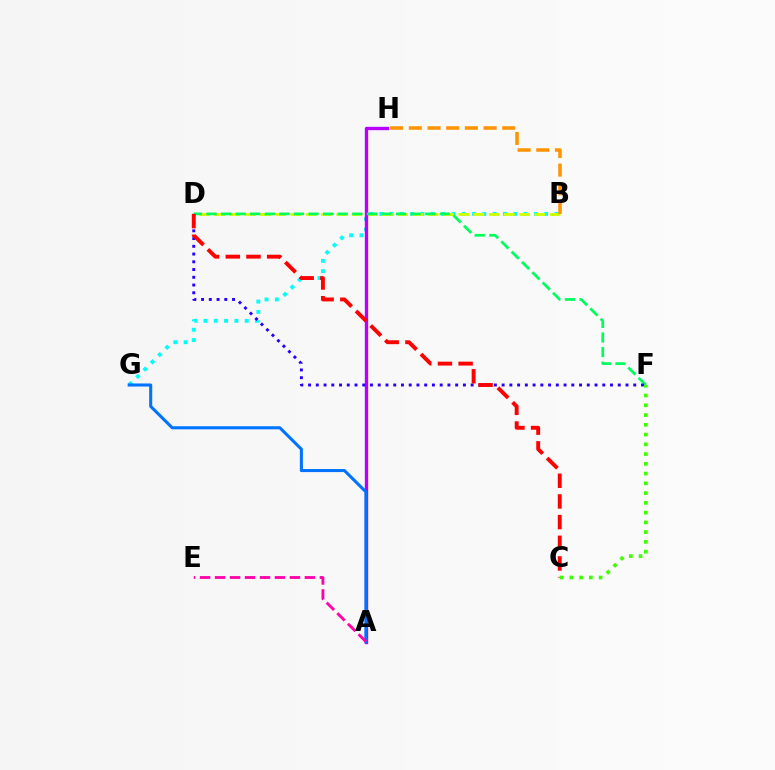{('B', 'G'): [{'color': '#00fff6', 'line_style': 'dotted', 'thickness': 2.8}], ('B', 'D'): [{'color': '#d1ff00', 'line_style': 'dashed', 'thickness': 2.07}], ('A', 'H'): [{'color': '#b900ff', 'line_style': 'solid', 'thickness': 2.43}], ('D', 'F'): [{'color': '#00ff5c', 'line_style': 'dashed', 'thickness': 1.98}, {'color': '#2500ff', 'line_style': 'dotted', 'thickness': 2.1}], ('A', 'G'): [{'color': '#0074ff', 'line_style': 'solid', 'thickness': 2.21}], ('B', 'H'): [{'color': '#ff9400', 'line_style': 'dashed', 'thickness': 2.54}], ('C', 'D'): [{'color': '#ff0000', 'line_style': 'dashed', 'thickness': 2.81}], ('C', 'F'): [{'color': '#3dff00', 'line_style': 'dotted', 'thickness': 2.65}], ('A', 'E'): [{'color': '#ff00ac', 'line_style': 'dashed', 'thickness': 2.03}]}